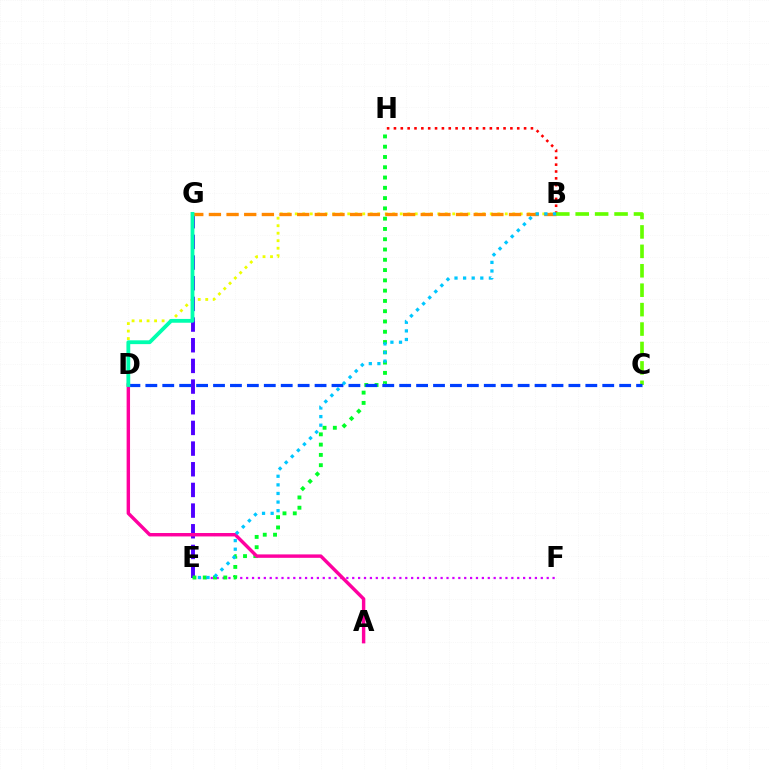{('B', 'H'): [{'color': '#ff0000', 'line_style': 'dotted', 'thickness': 1.86}], ('E', 'G'): [{'color': '#4f00ff', 'line_style': 'dashed', 'thickness': 2.81}], ('E', 'F'): [{'color': '#d600ff', 'line_style': 'dotted', 'thickness': 1.6}], ('B', 'D'): [{'color': '#eeff00', 'line_style': 'dotted', 'thickness': 2.04}], ('B', 'G'): [{'color': '#ff8800', 'line_style': 'dashed', 'thickness': 2.4}], ('E', 'H'): [{'color': '#00ff27', 'line_style': 'dotted', 'thickness': 2.79}], ('A', 'D'): [{'color': '#ff00a0', 'line_style': 'solid', 'thickness': 2.46}], ('B', 'C'): [{'color': '#66ff00', 'line_style': 'dashed', 'thickness': 2.64}], ('C', 'D'): [{'color': '#003fff', 'line_style': 'dashed', 'thickness': 2.3}], ('D', 'G'): [{'color': '#00ffaf', 'line_style': 'solid', 'thickness': 2.74}], ('B', 'E'): [{'color': '#00c7ff', 'line_style': 'dotted', 'thickness': 2.34}]}